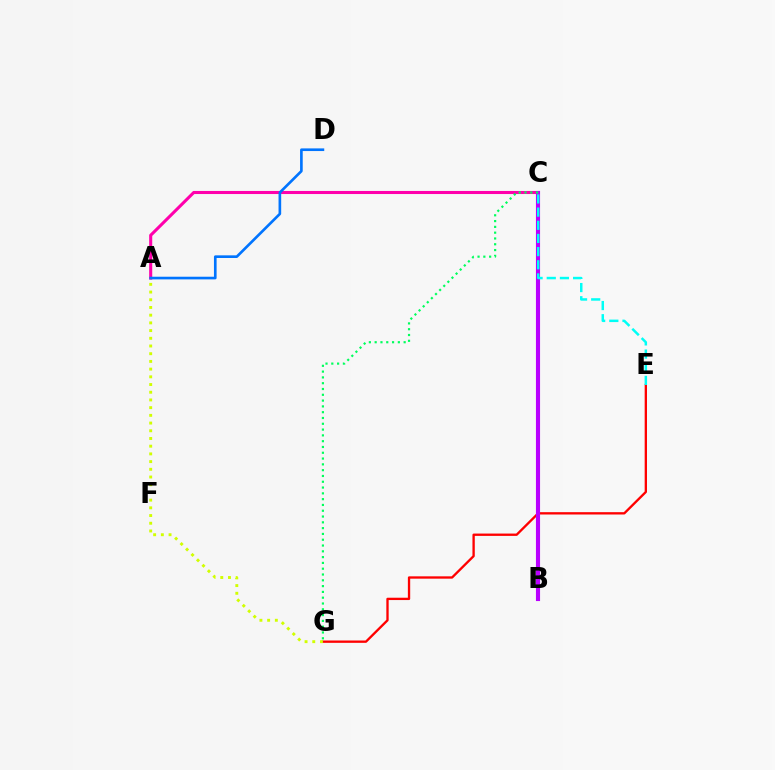{('B', 'C'): [{'color': '#2500ff', 'line_style': 'solid', 'thickness': 2.71}, {'color': '#ff9400', 'line_style': 'solid', 'thickness': 1.67}, {'color': '#3dff00', 'line_style': 'dashed', 'thickness': 1.67}, {'color': '#b900ff', 'line_style': 'solid', 'thickness': 2.96}], ('A', 'C'): [{'color': '#ff00ac', 'line_style': 'solid', 'thickness': 2.21}], ('E', 'G'): [{'color': '#ff0000', 'line_style': 'solid', 'thickness': 1.68}], ('C', 'E'): [{'color': '#00fff6', 'line_style': 'dashed', 'thickness': 1.79}], ('A', 'D'): [{'color': '#0074ff', 'line_style': 'solid', 'thickness': 1.91}], ('A', 'G'): [{'color': '#d1ff00', 'line_style': 'dotted', 'thickness': 2.09}], ('C', 'G'): [{'color': '#00ff5c', 'line_style': 'dotted', 'thickness': 1.58}]}